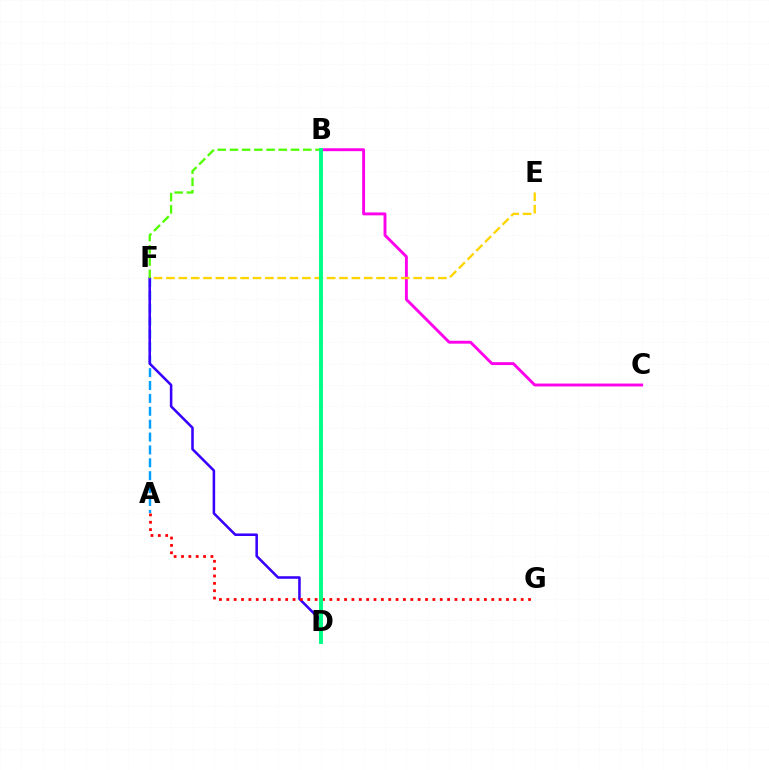{('B', 'C'): [{'color': '#ff00ed', 'line_style': 'solid', 'thickness': 2.08}], ('A', 'F'): [{'color': '#009eff', 'line_style': 'dashed', 'thickness': 1.75}], ('D', 'F'): [{'color': '#3700ff', 'line_style': 'solid', 'thickness': 1.83}], ('A', 'G'): [{'color': '#ff0000', 'line_style': 'dotted', 'thickness': 2.0}], ('B', 'F'): [{'color': '#4fff00', 'line_style': 'dashed', 'thickness': 1.66}], ('E', 'F'): [{'color': '#ffd500', 'line_style': 'dashed', 'thickness': 1.68}], ('B', 'D'): [{'color': '#00ff86', 'line_style': 'solid', 'thickness': 2.84}]}